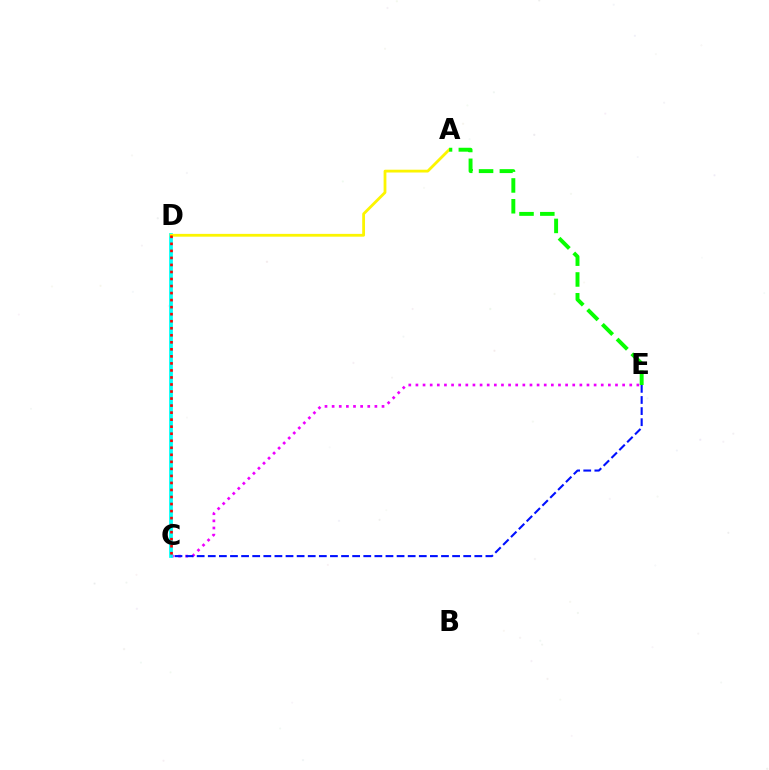{('C', 'E'): [{'color': '#ee00ff', 'line_style': 'dotted', 'thickness': 1.94}, {'color': '#0010ff', 'line_style': 'dashed', 'thickness': 1.51}], ('C', 'D'): [{'color': '#00fff6', 'line_style': 'solid', 'thickness': 2.71}, {'color': '#ff0000', 'line_style': 'dotted', 'thickness': 1.91}], ('A', 'D'): [{'color': '#fcf500', 'line_style': 'solid', 'thickness': 2.01}], ('A', 'E'): [{'color': '#08ff00', 'line_style': 'dashed', 'thickness': 2.83}]}